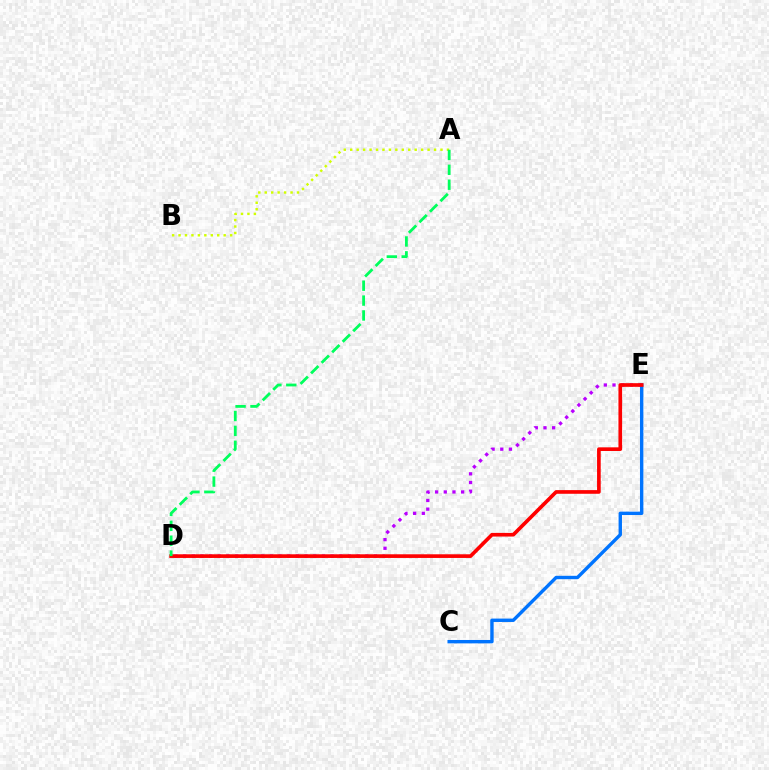{('C', 'E'): [{'color': '#0074ff', 'line_style': 'solid', 'thickness': 2.44}], ('D', 'E'): [{'color': '#b900ff', 'line_style': 'dotted', 'thickness': 2.36}, {'color': '#ff0000', 'line_style': 'solid', 'thickness': 2.64}], ('A', 'B'): [{'color': '#d1ff00', 'line_style': 'dotted', 'thickness': 1.75}], ('A', 'D'): [{'color': '#00ff5c', 'line_style': 'dashed', 'thickness': 2.02}]}